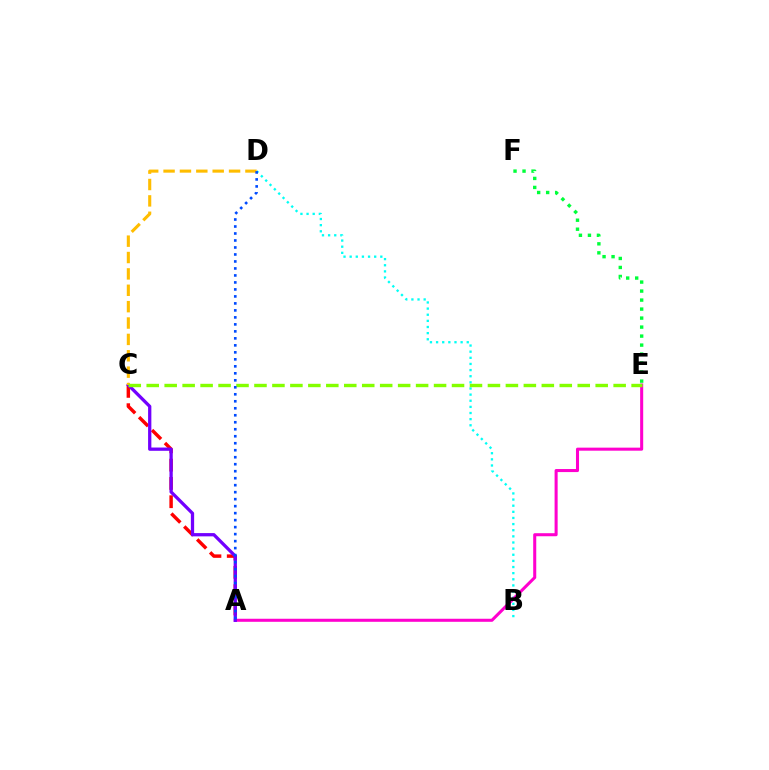{('B', 'D'): [{'color': '#00fff6', 'line_style': 'dotted', 'thickness': 1.67}], ('A', 'C'): [{'color': '#ff0000', 'line_style': 'dashed', 'thickness': 2.49}, {'color': '#7200ff', 'line_style': 'solid', 'thickness': 2.35}], ('A', 'E'): [{'color': '#ff00cf', 'line_style': 'solid', 'thickness': 2.19}], ('C', 'D'): [{'color': '#ffbd00', 'line_style': 'dashed', 'thickness': 2.22}], ('E', 'F'): [{'color': '#00ff39', 'line_style': 'dotted', 'thickness': 2.45}], ('C', 'E'): [{'color': '#84ff00', 'line_style': 'dashed', 'thickness': 2.44}], ('A', 'D'): [{'color': '#004bff', 'line_style': 'dotted', 'thickness': 1.9}]}